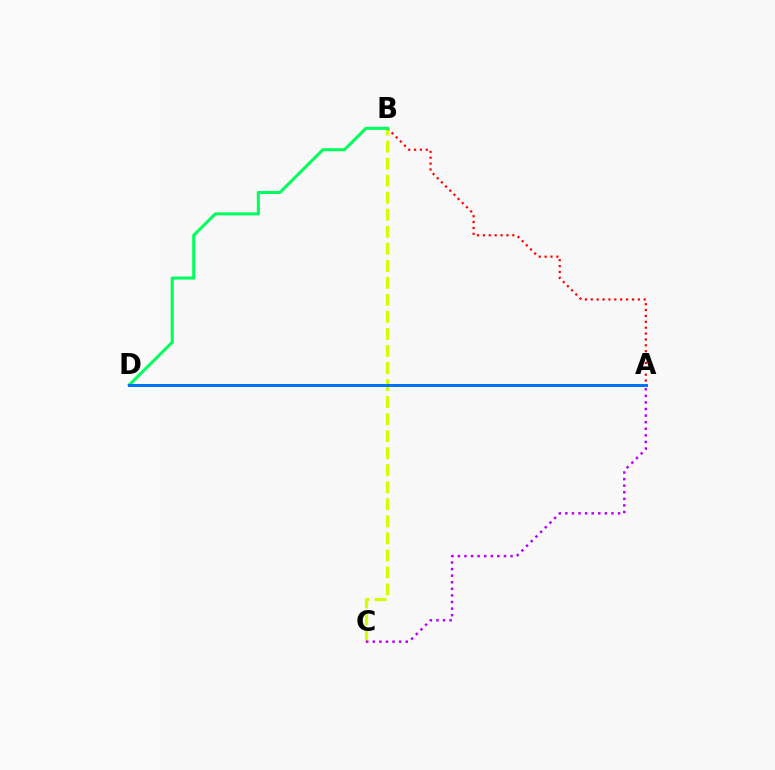{('B', 'C'): [{'color': '#d1ff00', 'line_style': 'dashed', 'thickness': 2.31}], ('A', 'B'): [{'color': '#ff0000', 'line_style': 'dotted', 'thickness': 1.6}], ('B', 'D'): [{'color': '#00ff5c', 'line_style': 'solid', 'thickness': 2.2}], ('A', 'D'): [{'color': '#0074ff', 'line_style': 'solid', 'thickness': 2.16}], ('A', 'C'): [{'color': '#b900ff', 'line_style': 'dotted', 'thickness': 1.79}]}